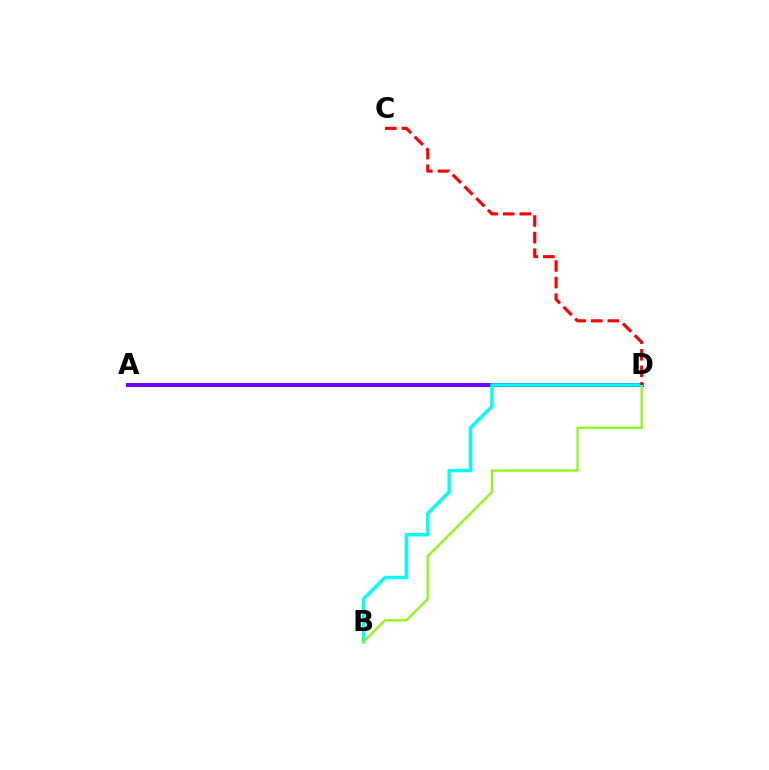{('A', 'D'): [{'color': '#7200ff', 'line_style': 'solid', 'thickness': 2.85}], ('B', 'D'): [{'color': '#00fff6', 'line_style': 'solid', 'thickness': 2.47}, {'color': '#84ff00', 'line_style': 'solid', 'thickness': 1.55}], ('C', 'D'): [{'color': '#ff0000', 'line_style': 'dashed', 'thickness': 2.25}]}